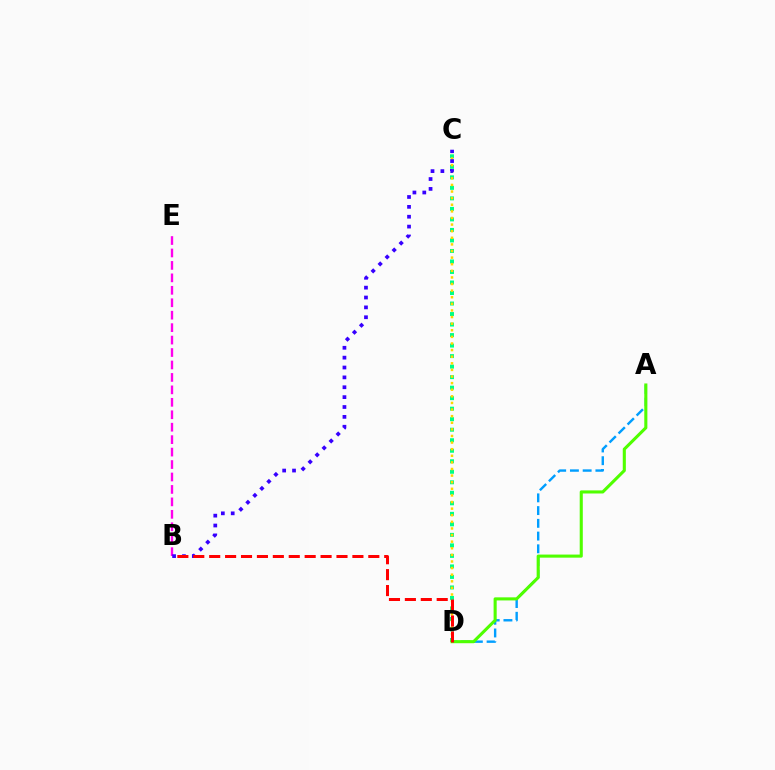{('C', 'D'): [{'color': '#00ff86', 'line_style': 'dotted', 'thickness': 2.86}, {'color': '#ffd500', 'line_style': 'dotted', 'thickness': 1.79}], ('B', 'E'): [{'color': '#ff00ed', 'line_style': 'dashed', 'thickness': 1.69}], ('A', 'D'): [{'color': '#009eff', 'line_style': 'dashed', 'thickness': 1.73}, {'color': '#4fff00', 'line_style': 'solid', 'thickness': 2.22}], ('B', 'C'): [{'color': '#3700ff', 'line_style': 'dotted', 'thickness': 2.68}], ('B', 'D'): [{'color': '#ff0000', 'line_style': 'dashed', 'thickness': 2.16}]}